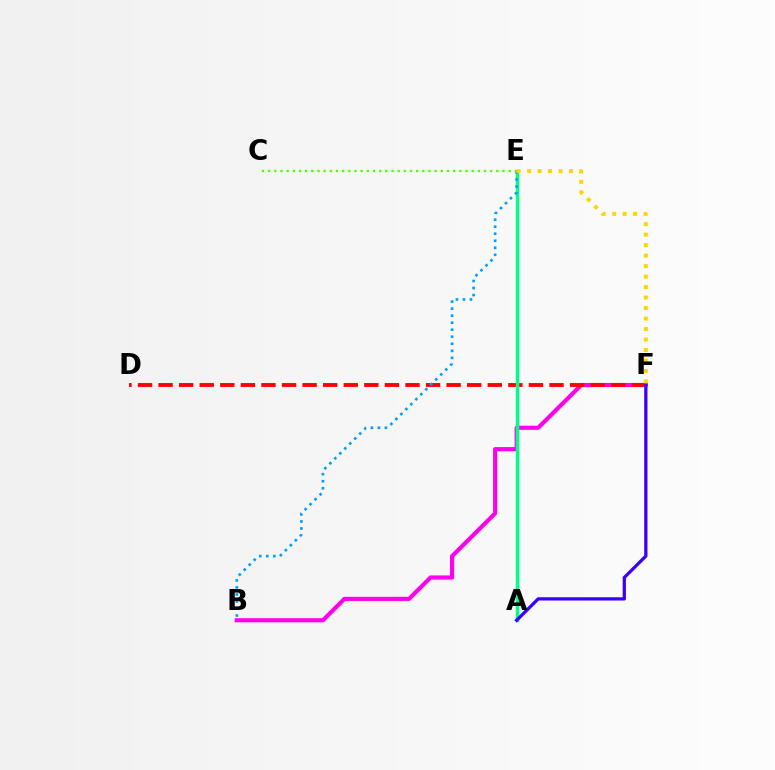{('B', 'F'): [{'color': '#ff00ed', 'line_style': 'solid', 'thickness': 2.98}], ('D', 'F'): [{'color': '#ff0000', 'line_style': 'dashed', 'thickness': 2.8}], ('A', 'E'): [{'color': '#00ff86', 'line_style': 'solid', 'thickness': 2.49}], ('B', 'E'): [{'color': '#009eff', 'line_style': 'dotted', 'thickness': 1.91}], ('C', 'E'): [{'color': '#4fff00', 'line_style': 'dotted', 'thickness': 1.68}], ('A', 'F'): [{'color': '#3700ff', 'line_style': 'solid', 'thickness': 2.34}], ('E', 'F'): [{'color': '#ffd500', 'line_style': 'dotted', 'thickness': 2.85}]}